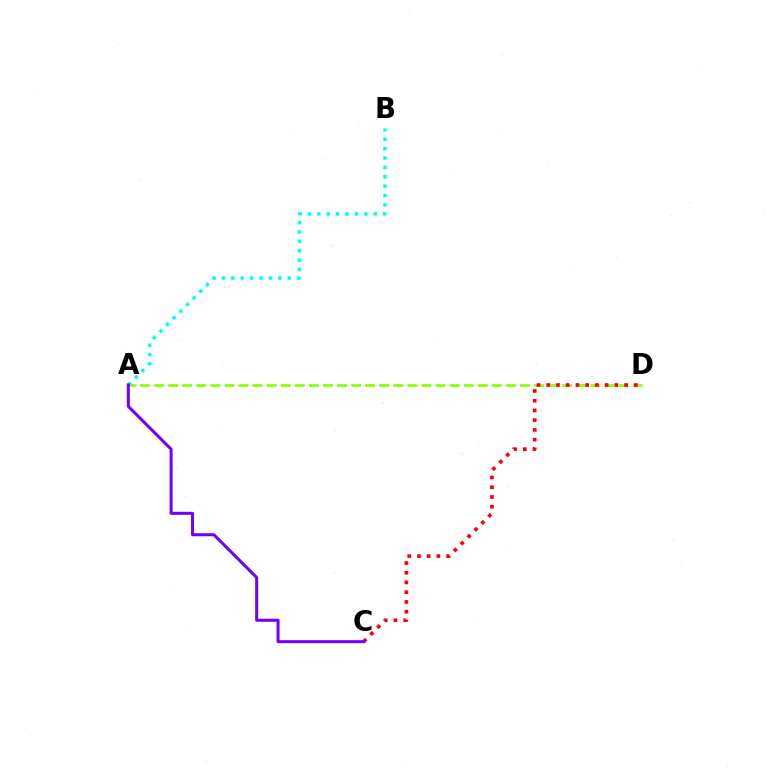{('A', 'D'): [{'color': '#84ff00', 'line_style': 'dashed', 'thickness': 1.91}], ('C', 'D'): [{'color': '#ff0000', 'line_style': 'dotted', 'thickness': 2.64}], ('A', 'B'): [{'color': '#00fff6', 'line_style': 'dotted', 'thickness': 2.55}], ('A', 'C'): [{'color': '#7200ff', 'line_style': 'solid', 'thickness': 2.18}]}